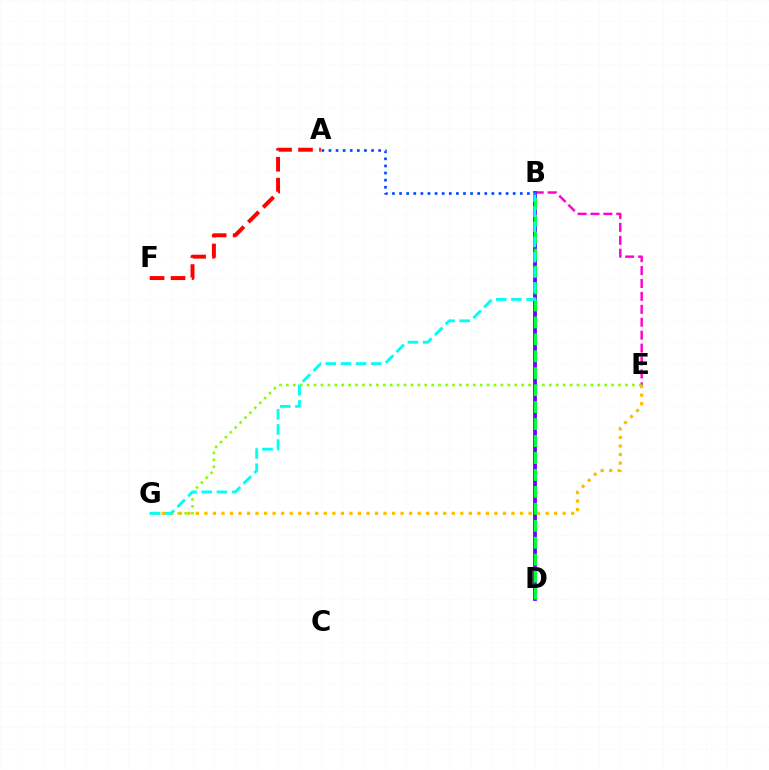{('B', 'E'): [{'color': '#ff00cf', 'line_style': 'dashed', 'thickness': 1.76}], ('E', 'G'): [{'color': '#84ff00', 'line_style': 'dotted', 'thickness': 1.88}, {'color': '#ffbd00', 'line_style': 'dotted', 'thickness': 2.32}], ('B', 'D'): [{'color': '#7200ff', 'line_style': 'solid', 'thickness': 2.74}, {'color': '#00ff39', 'line_style': 'dashed', 'thickness': 2.3}], ('B', 'G'): [{'color': '#00fff6', 'line_style': 'dashed', 'thickness': 2.06}], ('A', 'F'): [{'color': '#ff0000', 'line_style': 'dashed', 'thickness': 2.85}], ('A', 'B'): [{'color': '#004bff', 'line_style': 'dotted', 'thickness': 1.93}]}